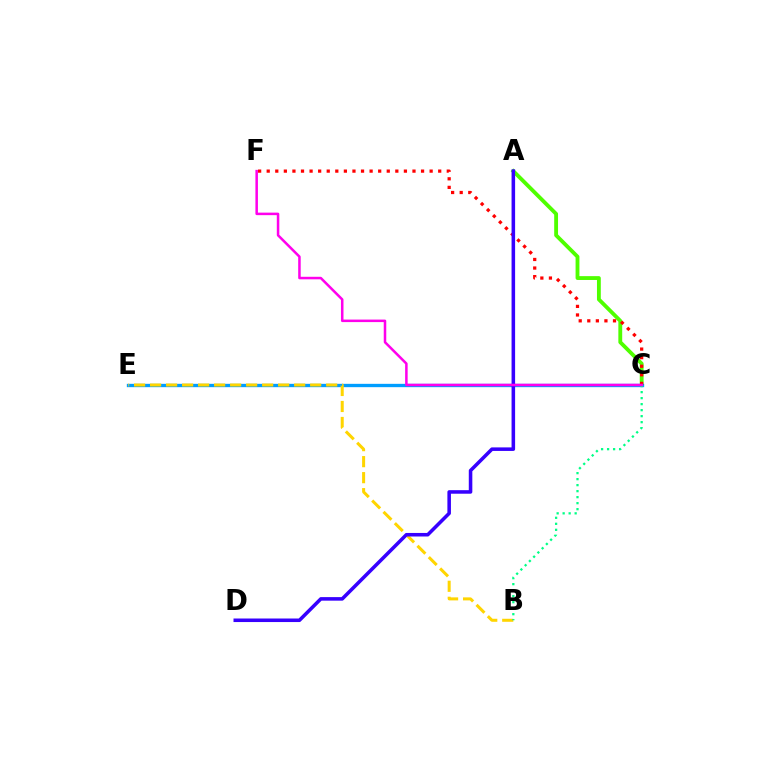{('A', 'C'): [{'color': '#4fff00', 'line_style': 'solid', 'thickness': 2.77}], ('C', 'E'): [{'color': '#009eff', 'line_style': 'solid', 'thickness': 2.4}], ('C', 'F'): [{'color': '#ff0000', 'line_style': 'dotted', 'thickness': 2.33}, {'color': '#ff00ed', 'line_style': 'solid', 'thickness': 1.82}], ('B', 'E'): [{'color': '#ffd500', 'line_style': 'dashed', 'thickness': 2.17}], ('B', 'C'): [{'color': '#00ff86', 'line_style': 'dotted', 'thickness': 1.63}], ('A', 'D'): [{'color': '#3700ff', 'line_style': 'solid', 'thickness': 2.55}]}